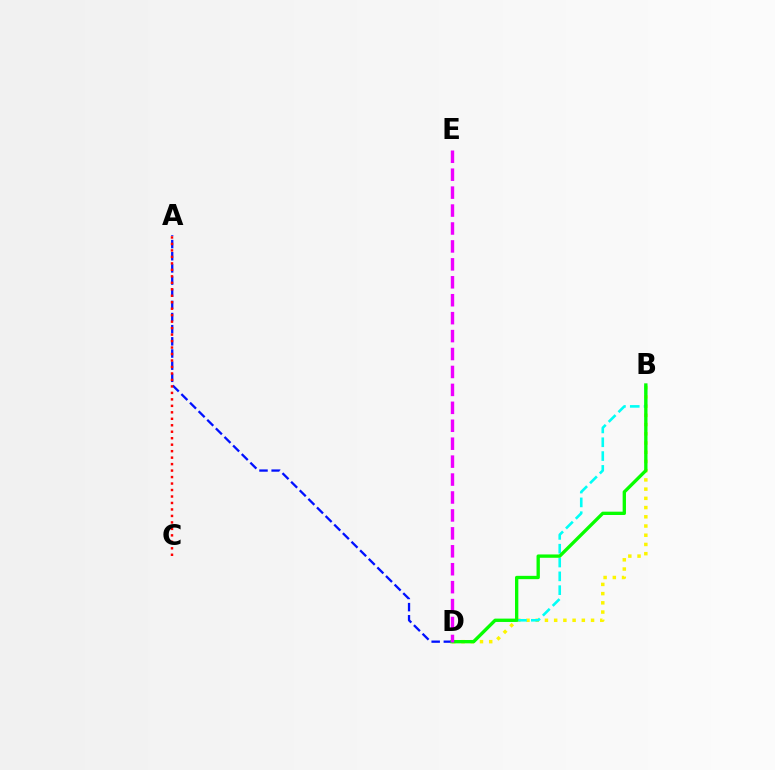{('B', 'D'): [{'color': '#fcf500', 'line_style': 'dotted', 'thickness': 2.51}, {'color': '#00fff6', 'line_style': 'dashed', 'thickness': 1.88}, {'color': '#08ff00', 'line_style': 'solid', 'thickness': 2.4}], ('A', 'D'): [{'color': '#0010ff', 'line_style': 'dashed', 'thickness': 1.65}], ('A', 'C'): [{'color': '#ff0000', 'line_style': 'dotted', 'thickness': 1.76}], ('D', 'E'): [{'color': '#ee00ff', 'line_style': 'dashed', 'thickness': 2.44}]}